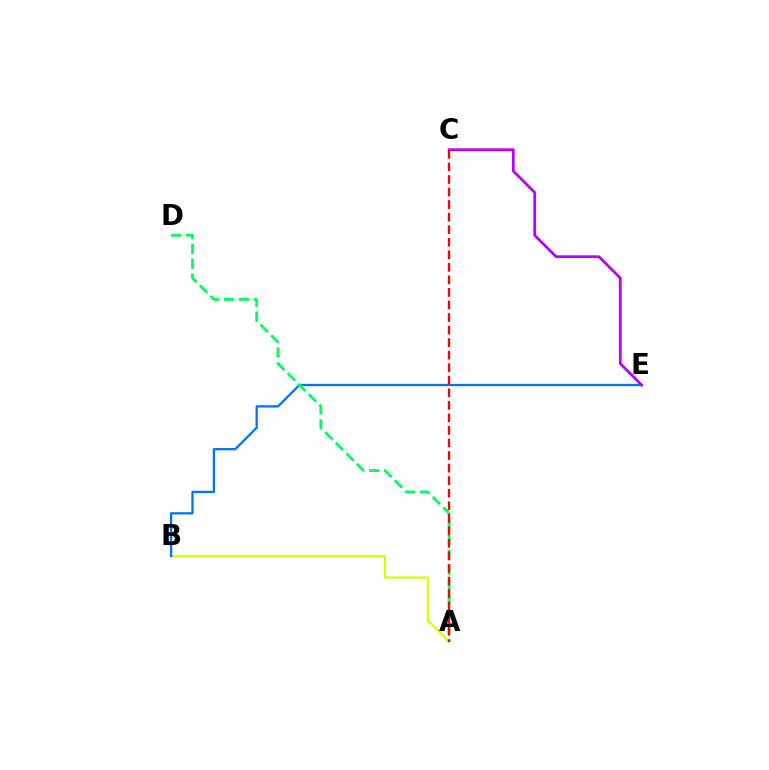{('A', 'B'): [{'color': '#d1ff00', 'line_style': 'solid', 'thickness': 1.55}], ('B', 'E'): [{'color': '#0074ff', 'line_style': 'solid', 'thickness': 1.65}], ('C', 'E'): [{'color': '#b900ff', 'line_style': 'solid', 'thickness': 1.99}], ('A', 'D'): [{'color': '#00ff5c', 'line_style': 'dashed', 'thickness': 2.03}], ('A', 'C'): [{'color': '#ff0000', 'line_style': 'dashed', 'thickness': 1.7}]}